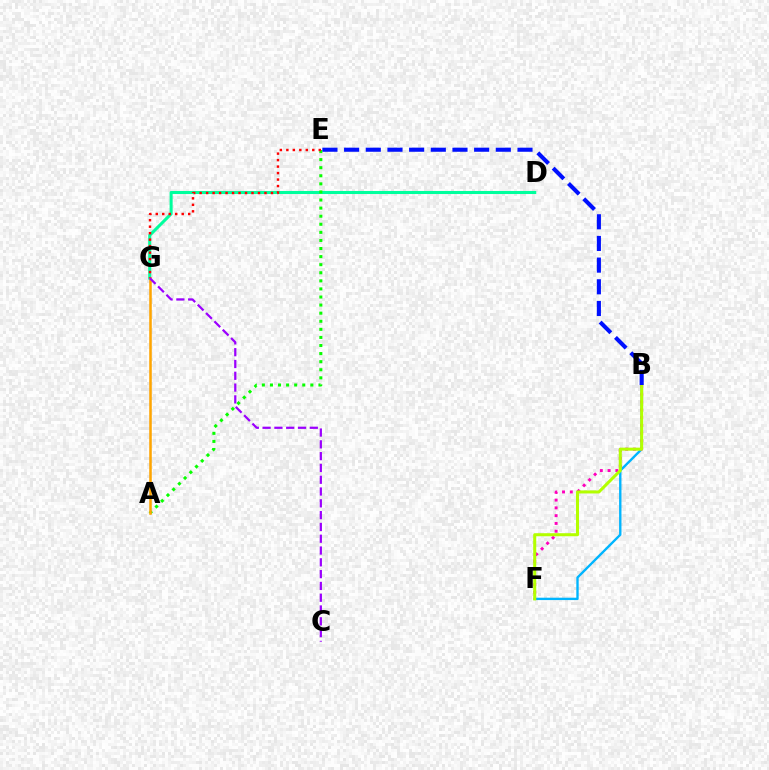{('D', 'G'): [{'color': '#00ff9d', 'line_style': 'solid', 'thickness': 2.2}], ('A', 'E'): [{'color': '#08ff00', 'line_style': 'dotted', 'thickness': 2.2}], ('B', 'F'): [{'color': '#00b5ff', 'line_style': 'solid', 'thickness': 1.71}, {'color': '#ff00bd', 'line_style': 'dotted', 'thickness': 2.11}, {'color': '#b3ff00', 'line_style': 'solid', 'thickness': 2.19}], ('B', 'E'): [{'color': '#0010ff', 'line_style': 'dashed', 'thickness': 2.94}], ('A', 'G'): [{'color': '#ffa500', 'line_style': 'solid', 'thickness': 1.83}], ('E', 'G'): [{'color': '#ff0000', 'line_style': 'dotted', 'thickness': 1.76}], ('C', 'G'): [{'color': '#9b00ff', 'line_style': 'dashed', 'thickness': 1.6}]}